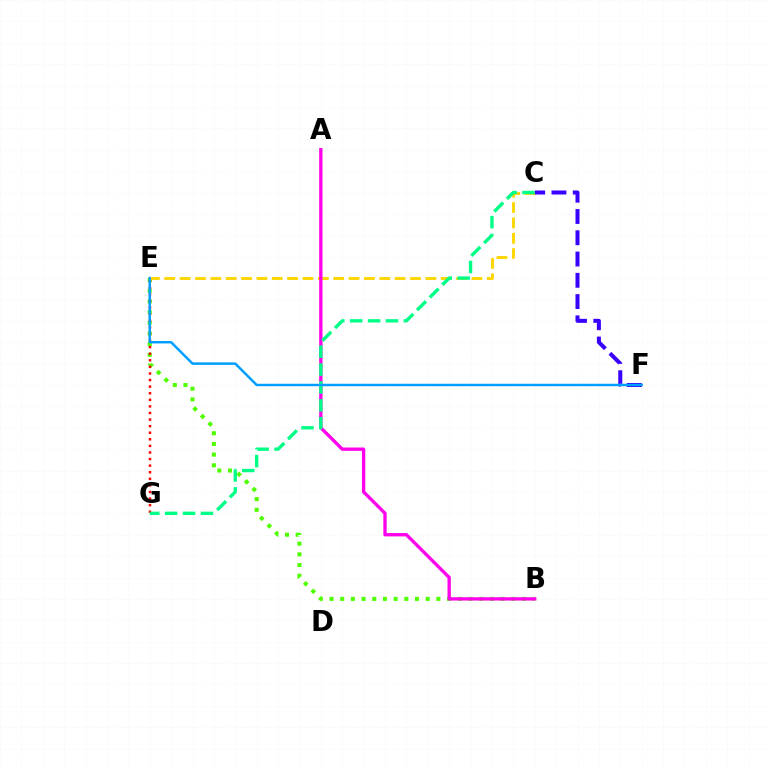{('B', 'E'): [{'color': '#4fff00', 'line_style': 'dotted', 'thickness': 2.9}], ('E', 'G'): [{'color': '#ff0000', 'line_style': 'dotted', 'thickness': 1.79}], ('C', 'E'): [{'color': '#ffd500', 'line_style': 'dashed', 'thickness': 2.09}], ('C', 'F'): [{'color': '#3700ff', 'line_style': 'dashed', 'thickness': 2.89}], ('A', 'B'): [{'color': '#ff00ed', 'line_style': 'solid', 'thickness': 2.4}], ('C', 'G'): [{'color': '#00ff86', 'line_style': 'dashed', 'thickness': 2.43}], ('E', 'F'): [{'color': '#009eff', 'line_style': 'solid', 'thickness': 1.78}]}